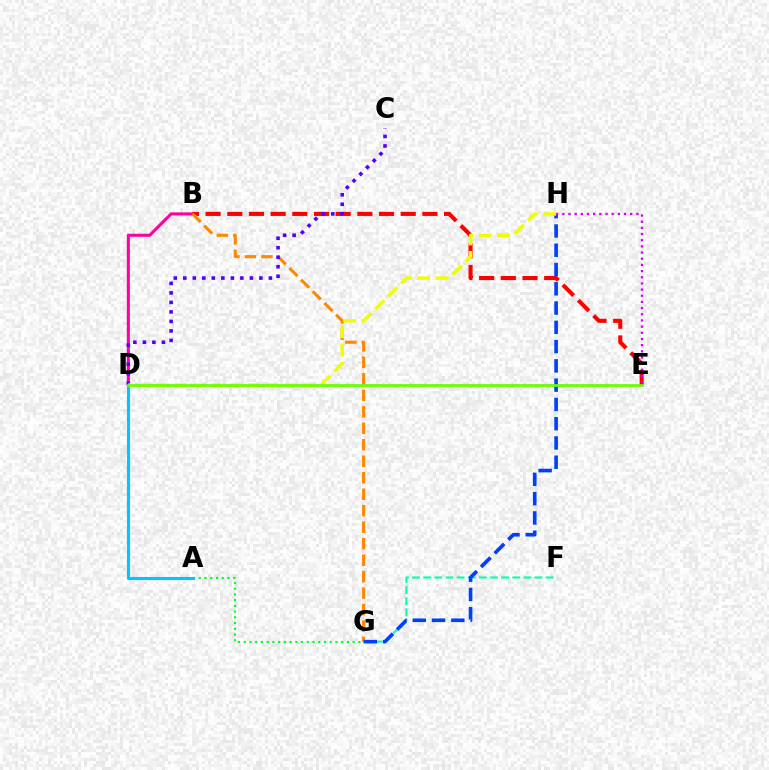{('B', 'D'): [{'color': '#ff00a0', 'line_style': 'solid', 'thickness': 2.21}], ('F', 'G'): [{'color': '#00ffaf', 'line_style': 'dashed', 'thickness': 1.51}], ('B', 'E'): [{'color': '#ff0000', 'line_style': 'dashed', 'thickness': 2.95}], ('B', 'G'): [{'color': '#ff8800', 'line_style': 'dashed', 'thickness': 2.24}], ('G', 'H'): [{'color': '#003fff', 'line_style': 'dashed', 'thickness': 2.62}], ('A', 'G'): [{'color': '#00ff27', 'line_style': 'dotted', 'thickness': 1.56}], ('A', 'D'): [{'color': '#00c7ff', 'line_style': 'solid', 'thickness': 2.23}], ('C', 'D'): [{'color': '#4f00ff', 'line_style': 'dotted', 'thickness': 2.58}], ('E', 'H'): [{'color': '#d600ff', 'line_style': 'dotted', 'thickness': 1.68}], ('D', 'H'): [{'color': '#eeff00', 'line_style': 'dashed', 'thickness': 2.49}], ('D', 'E'): [{'color': '#66ff00', 'line_style': 'solid', 'thickness': 1.97}]}